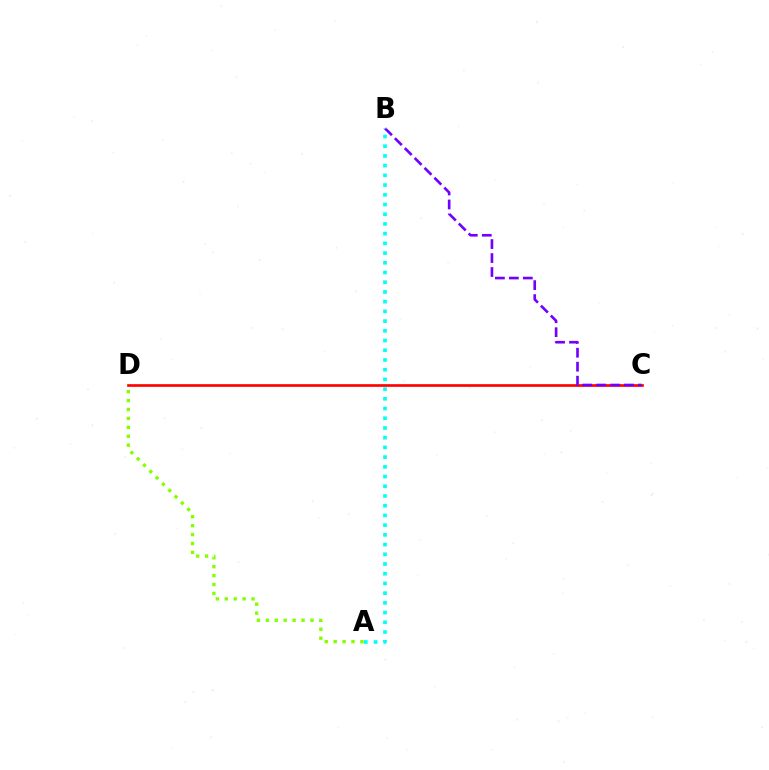{('C', 'D'): [{'color': '#ff0000', 'line_style': 'solid', 'thickness': 1.92}], ('B', 'C'): [{'color': '#7200ff', 'line_style': 'dashed', 'thickness': 1.9}], ('A', 'B'): [{'color': '#00fff6', 'line_style': 'dotted', 'thickness': 2.64}], ('A', 'D'): [{'color': '#84ff00', 'line_style': 'dotted', 'thickness': 2.42}]}